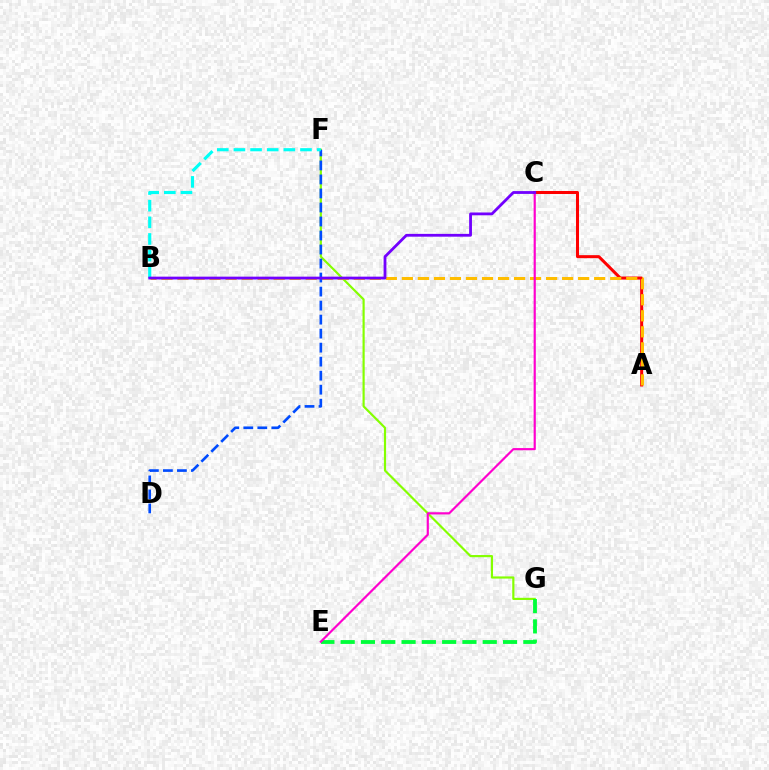{('A', 'C'): [{'color': '#ff0000', 'line_style': 'solid', 'thickness': 2.18}], ('F', 'G'): [{'color': '#84ff00', 'line_style': 'solid', 'thickness': 1.56}], ('A', 'B'): [{'color': '#ffbd00', 'line_style': 'dashed', 'thickness': 2.18}], ('E', 'G'): [{'color': '#00ff39', 'line_style': 'dashed', 'thickness': 2.76}], ('D', 'F'): [{'color': '#004bff', 'line_style': 'dashed', 'thickness': 1.9}], ('B', 'F'): [{'color': '#00fff6', 'line_style': 'dashed', 'thickness': 2.26}], ('C', 'E'): [{'color': '#ff00cf', 'line_style': 'solid', 'thickness': 1.57}], ('B', 'C'): [{'color': '#7200ff', 'line_style': 'solid', 'thickness': 2.02}]}